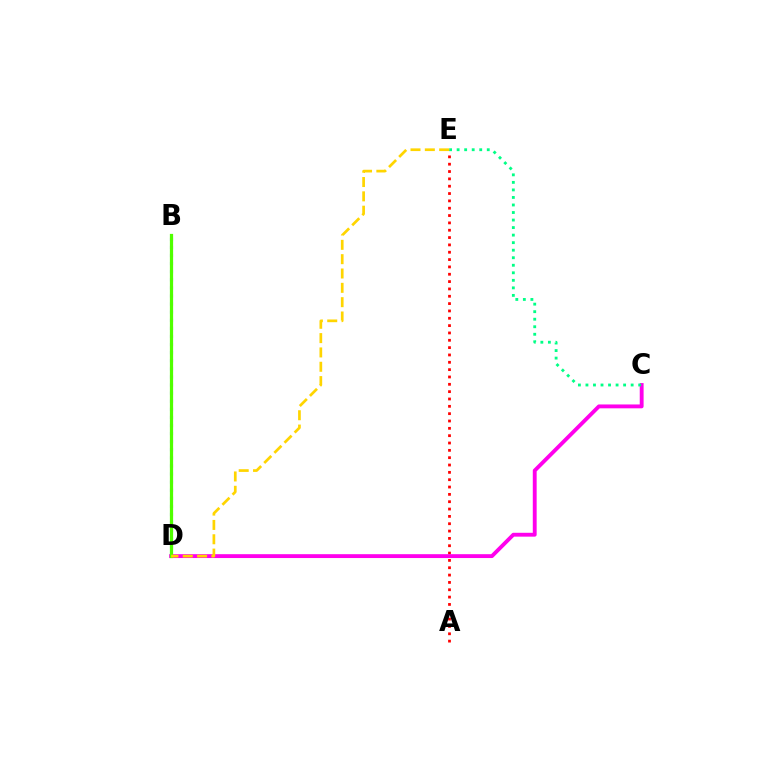{('A', 'E'): [{'color': '#ff0000', 'line_style': 'dotted', 'thickness': 1.99}], ('C', 'D'): [{'color': '#ff00ed', 'line_style': 'solid', 'thickness': 2.78}], ('C', 'E'): [{'color': '#00ff86', 'line_style': 'dotted', 'thickness': 2.05}], ('B', 'D'): [{'color': '#3700ff', 'line_style': 'dotted', 'thickness': 2.2}, {'color': '#009eff', 'line_style': 'solid', 'thickness': 1.96}, {'color': '#4fff00', 'line_style': 'solid', 'thickness': 2.33}], ('D', 'E'): [{'color': '#ffd500', 'line_style': 'dashed', 'thickness': 1.95}]}